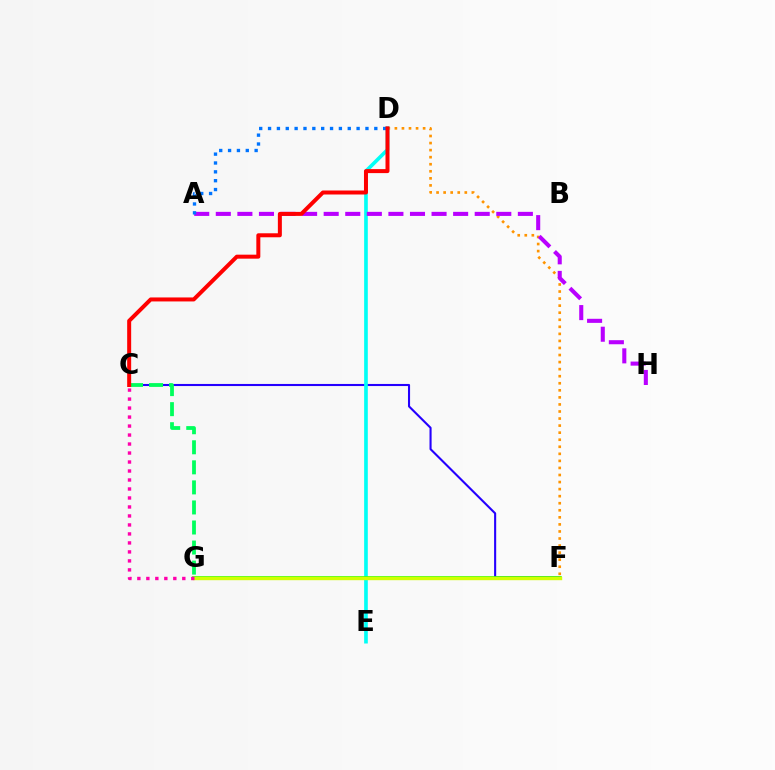{('D', 'F'): [{'color': '#ff9400', 'line_style': 'dotted', 'thickness': 1.92}], ('C', 'F'): [{'color': '#2500ff', 'line_style': 'solid', 'thickness': 1.51}], ('D', 'E'): [{'color': '#00fff6', 'line_style': 'solid', 'thickness': 2.63}], ('A', 'H'): [{'color': '#b900ff', 'line_style': 'dashed', 'thickness': 2.93}], ('F', 'G'): [{'color': '#3dff00', 'line_style': 'solid', 'thickness': 2.65}, {'color': '#d1ff00', 'line_style': 'solid', 'thickness': 2.44}], ('C', 'G'): [{'color': '#00ff5c', 'line_style': 'dashed', 'thickness': 2.72}, {'color': '#ff00ac', 'line_style': 'dotted', 'thickness': 2.44}], ('A', 'D'): [{'color': '#0074ff', 'line_style': 'dotted', 'thickness': 2.41}], ('C', 'D'): [{'color': '#ff0000', 'line_style': 'solid', 'thickness': 2.87}]}